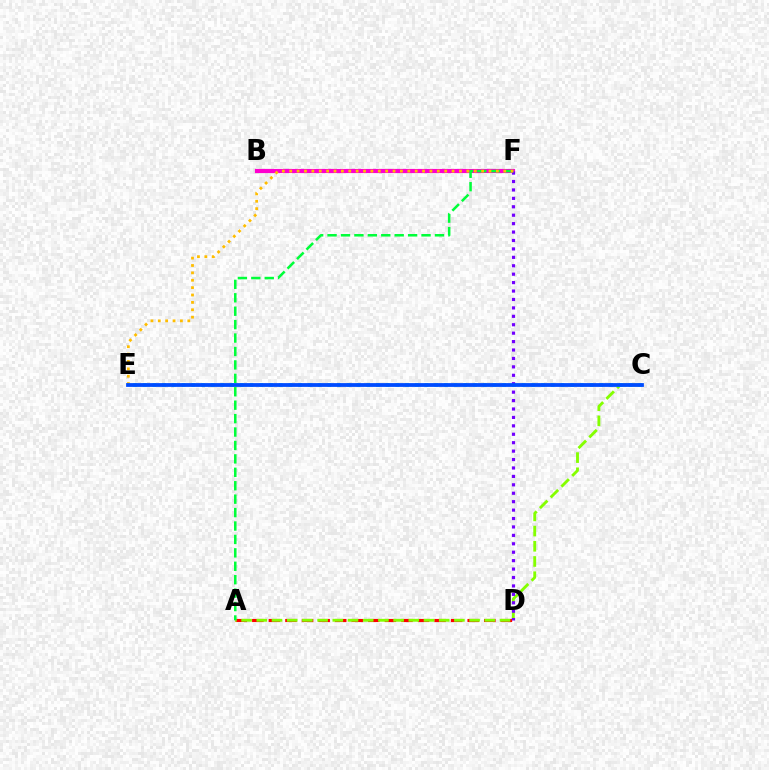{('B', 'F'): [{'color': '#ff00cf', 'line_style': 'solid', 'thickness': 2.99}], ('A', 'D'): [{'color': '#ff0000', 'line_style': 'dashed', 'thickness': 2.25}], ('A', 'C'): [{'color': '#84ff00', 'line_style': 'dashed', 'thickness': 2.06}], ('C', 'E'): [{'color': '#00fff6', 'line_style': 'dotted', 'thickness': 2.64}, {'color': '#004bff', 'line_style': 'solid', 'thickness': 2.72}], ('D', 'F'): [{'color': '#7200ff', 'line_style': 'dotted', 'thickness': 2.29}], ('A', 'F'): [{'color': '#00ff39', 'line_style': 'dashed', 'thickness': 1.82}], ('E', 'F'): [{'color': '#ffbd00', 'line_style': 'dotted', 'thickness': 2.01}]}